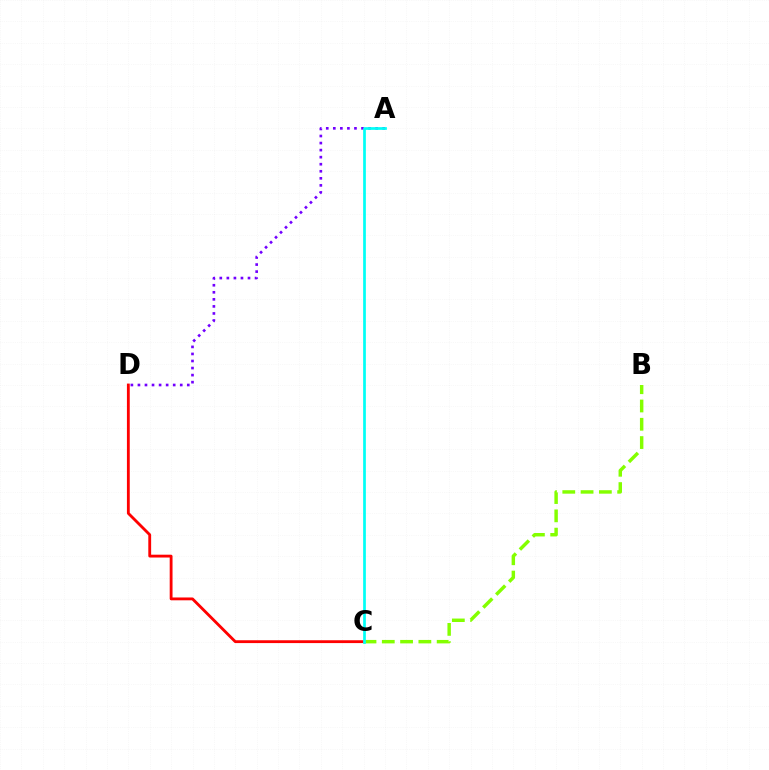{('C', 'D'): [{'color': '#ff0000', 'line_style': 'solid', 'thickness': 2.04}], ('B', 'C'): [{'color': '#84ff00', 'line_style': 'dashed', 'thickness': 2.48}], ('A', 'D'): [{'color': '#7200ff', 'line_style': 'dotted', 'thickness': 1.92}], ('A', 'C'): [{'color': '#00fff6', 'line_style': 'solid', 'thickness': 1.95}]}